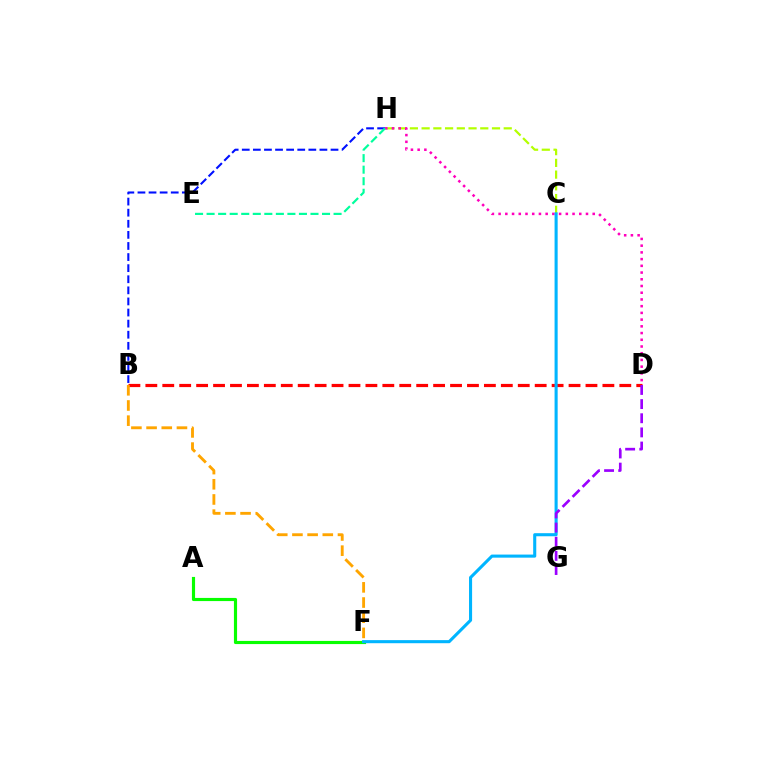{('C', 'H'): [{'color': '#b3ff00', 'line_style': 'dashed', 'thickness': 1.59}], ('B', 'D'): [{'color': '#ff0000', 'line_style': 'dashed', 'thickness': 2.3}], ('D', 'H'): [{'color': '#ff00bd', 'line_style': 'dotted', 'thickness': 1.83}], ('B', 'H'): [{'color': '#0010ff', 'line_style': 'dashed', 'thickness': 1.51}], ('B', 'F'): [{'color': '#ffa500', 'line_style': 'dashed', 'thickness': 2.06}], ('A', 'F'): [{'color': '#08ff00', 'line_style': 'solid', 'thickness': 2.27}], ('C', 'F'): [{'color': '#00b5ff', 'line_style': 'solid', 'thickness': 2.22}], ('E', 'H'): [{'color': '#00ff9d', 'line_style': 'dashed', 'thickness': 1.57}], ('D', 'G'): [{'color': '#9b00ff', 'line_style': 'dashed', 'thickness': 1.92}]}